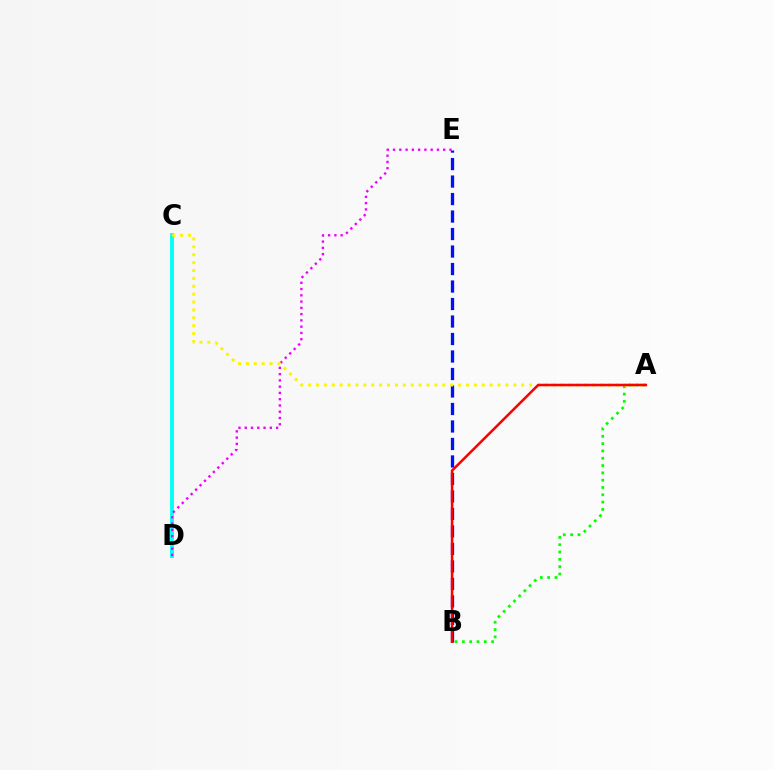{('C', 'D'): [{'color': '#00fff6', 'line_style': 'solid', 'thickness': 2.77}], ('B', 'E'): [{'color': '#0010ff', 'line_style': 'dashed', 'thickness': 2.38}], ('D', 'E'): [{'color': '#ee00ff', 'line_style': 'dotted', 'thickness': 1.7}], ('A', 'B'): [{'color': '#08ff00', 'line_style': 'dotted', 'thickness': 1.99}, {'color': '#ff0000', 'line_style': 'solid', 'thickness': 1.83}], ('A', 'C'): [{'color': '#fcf500', 'line_style': 'dotted', 'thickness': 2.14}]}